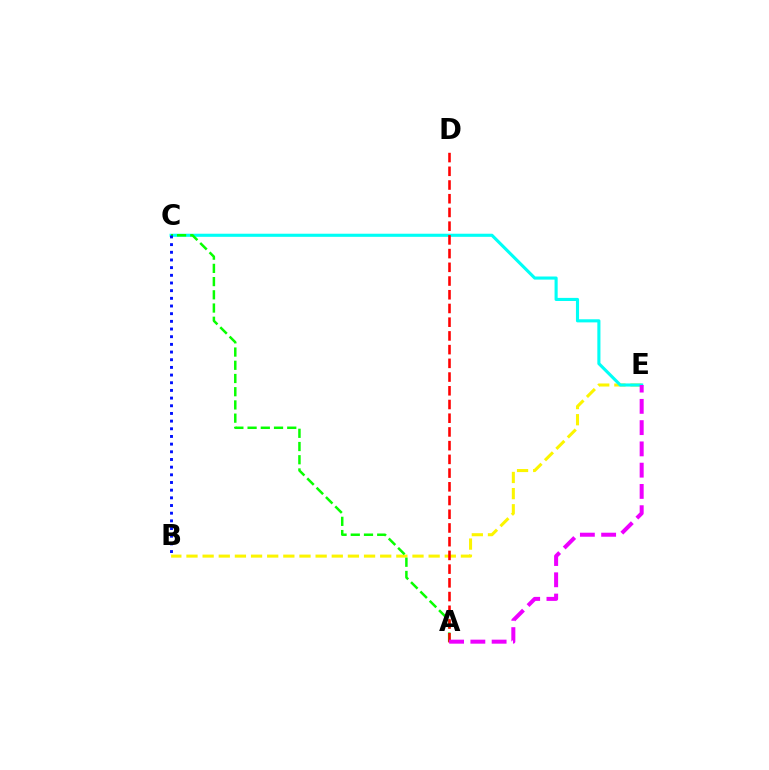{('B', 'E'): [{'color': '#fcf500', 'line_style': 'dashed', 'thickness': 2.19}], ('C', 'E'): [{'color': '#00fff6', 'line_style': 'solid', 'thickness': 2.24}], ('A', 'C'): [{'color': '#08ff00', 'line_style': 'dashed', 'thickness': 1.8}], ('A', 'D'): [{'color': '#ff0000', 'line_style': 'dashed', 'thickness': 1.86}], ('A', 'E'): [{'color': '#ee00ff', 'line_style': 'dashed', 'thickness': 2.89}], ('B', 'C'): [{'color': '#0010ff', 'line_style': 'dotted', 'thickness': 2.08}]}